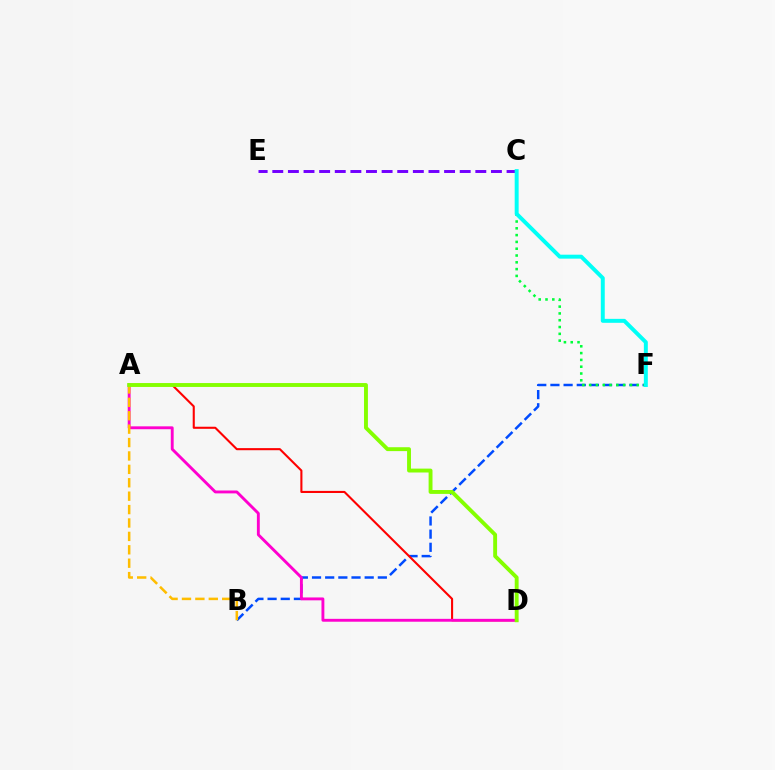{('B', 'F'): [{'color': '#004bff', 'line_style': 'dashed', 'thickness': 1.79}], ('A', 'D'): [{'color': '#ff0000', 'line_style': 'solid', 'thickness': 1.5}, {'color': '#ff00cf', 'line_style': 'solid', 'thickness': 2.07}, {'color': '#84ff00', 'line_style': 'solid', 'thickness': 2.8}], ('C', 'F'): [{'color': '#00ff39', 'line_style': 'dotted', 'thickness': 1.85}, {'color': '#00fff6', 'line_style': 'solid', 'thickness': 2.84}], ('C', 'E'): [{'color': '#7200ff', 'line_style': 'dashed', 'thickness': 2.12}], ('A', 'B'): [{'color': '#ffbd00', 'line_style': 'dashed', 'thickness': 1.82}]}